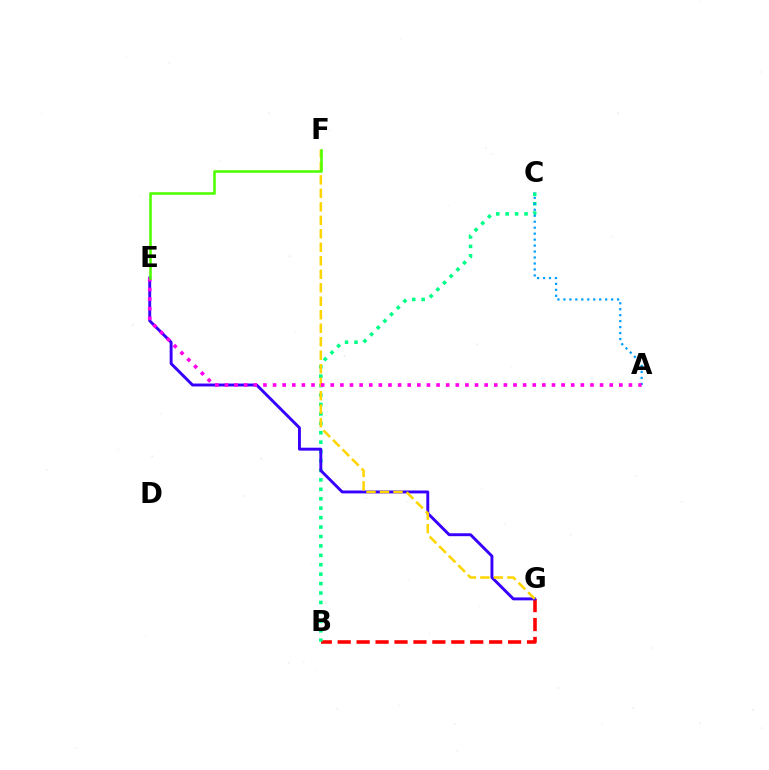{('B', 'G'): [{'color': '#ff0000', 'line_style': 'dashed', 'thickness': 2.57}], ('B', 'C'): [{'color': '#00ff86', 'line_style': 'dotted', 'thickness': 2.56}], ('E', 'G'): [{'color': '#3700ff', 'line_style': 'solid', 'thickness': 2.1}], ('A', 'C'): [{'color': '#009eff', 'line_style': 'dotted', 'thickness': 1.62}], ('F', 'G'): [{'color': '#ffd500', 'line_style': 'dashed', 'thickness': 1.83}], ('A', 'E'): [{'color': '#ff00ed', 'line_style': 'dotted', 'thickness': 2.61}], ('E', 'F'): [{'color': '#4fff00', 'line_style': 'solid', 'thickness': 1.85}]}